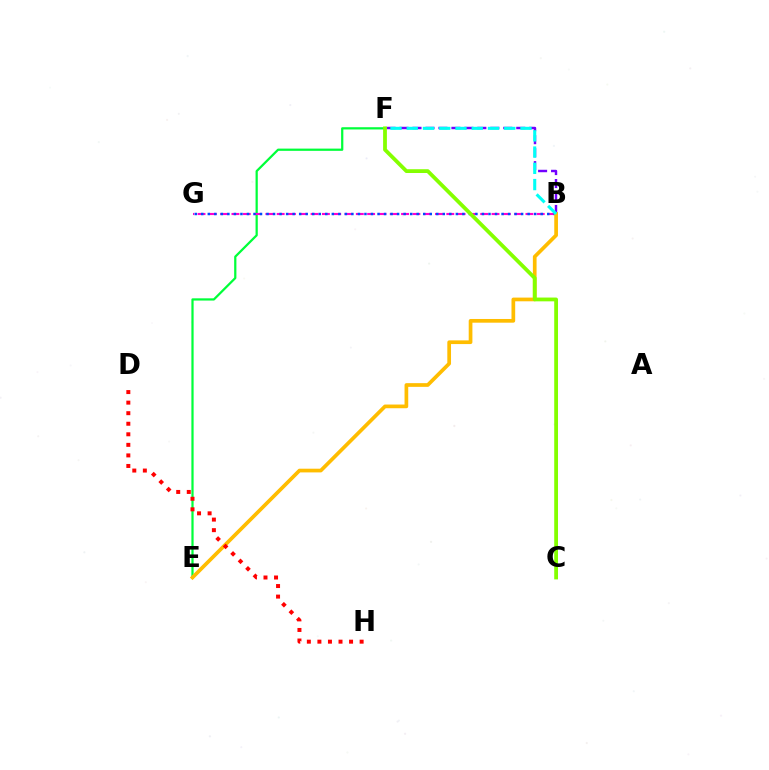{('E', 'F'): [{'color': '#00ff39', 'line_style': 'solid', 'thickness': 1.61}], ('B', 'G'): [{'color': '#ff00cf', 'line_style': 'dashed', 'thickness': 1.54}, {'color': '#004bff', 'line_style': 'dotted', 'thickness': 1.77}], ('B', 'F'): [{'color': '#7200ff', 'line_style': 'dashed', 'thickness': 1.76}, {'color': '#00fff6', 'line_style': 'dashed', 'thickness': 2.21}], ('B', 'E'): [{'color': '#ffbd00', 'line_style': 'solid', 'thickness': 2.67}], ('C', 'F'): [{'color': '#84ff00', 'line_style': 'solid', 'thickness': 2.72}], ('D', 'H'): [{'color': '#ff0000', 'line_style': 'dotted', 'thickness': 2.87}]}